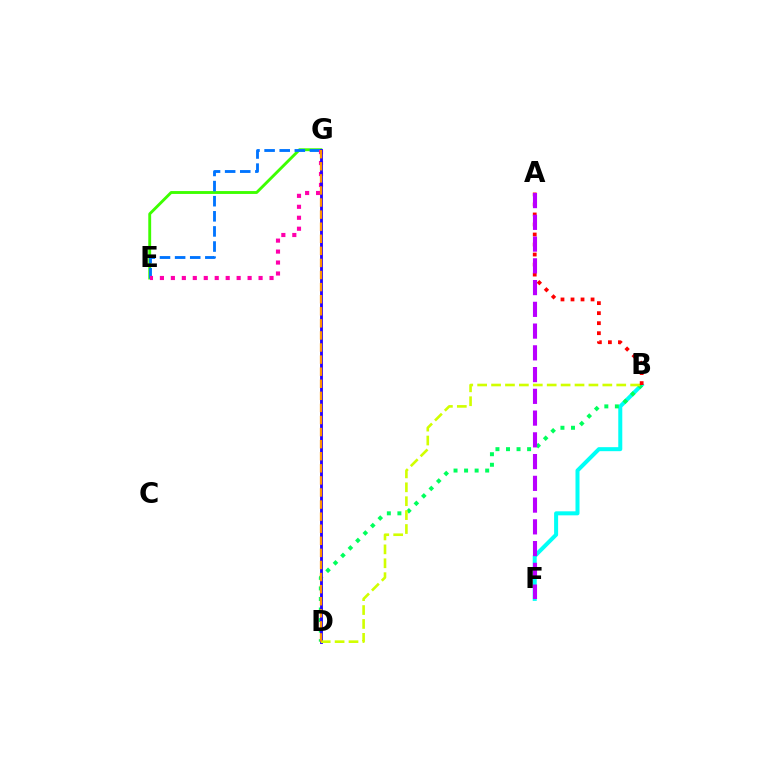{('B', 'F'): [{'color': '#00fff6', 'line_style': 'solid', 'thickness': 2.89}], ('E', 'G'): [{'color': '#3dff00', 'line_style': 'solid', 'thickness': 2.07}, {'color': '#0074ff', 'line_style': 'dashed', 'thickness': 2.05}, {'color': '#ff00ac', 'line_style': 'dotted', 'thickness': 2.98}], ('B', 'D'): [{'color': '#00ff5c', 'line_style': 'dotted', 'thickness': 2.87}, {'color': '#d1ff00', 'line_style': 'dashed', 'thickness': 1.89}], ('D', 'G'): [{'color': '#2500ff', 'line_style': 'solid', 'thickness': 2.04}, {'color': '#ff9400', 'line_style': 'dashed', 'thickness': 1.64}], ('A', 'B'): [{'color': '#ff0000', 'line_style': 'dotted', 'thickness': 2.72}], ('A', 'F'): [{'color': '#b900ff', 'line_style': 'dashed', 'thickness': 2.95}]}